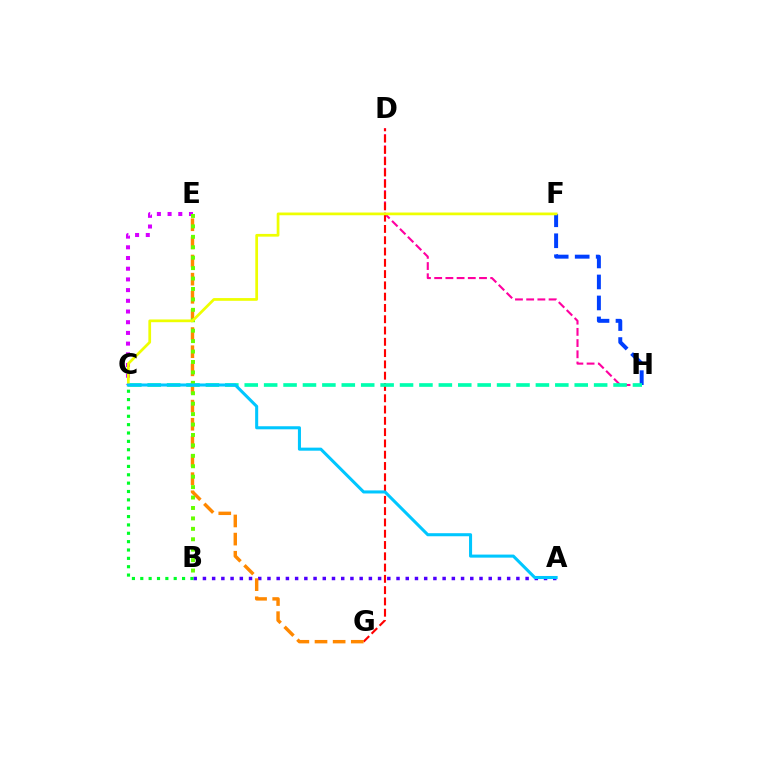{('D', 'H'): [{'color': '#ff00a0', 'line_style': 'dashed', 'thickness': 1.52}], ('A', 'B'): [{'color': '#4f00ff', 'line_style': 'dotted', 'thickness': 2.5}], ('F', 'H'): [{'color': '#003fff', 'line_style': 'dashed', 'thickness': 2.85}], ('B', 'C'): [{'color': '#00ff27', 'line_style': 'dotted', 'thickness': 2.27}], ('D', 'G'): [{'color': '#ff0000', 'line_style': 'dashed', 'thickness': 1.53}], ('E', 'G'): [{'color': '#ff8800', 'line_style': 'dashed', 'thickness': 2.46}], ('C', 'H'): [{'color': '#00ffaf', 'line_style': 'dashed', 'thickness': 2.64}], ('C', 'E'): [{'color': '#d600ff', 'line_style': 'dotted', 'thickness': 2.91}], ('B', 'E'): [{'color': '#66ff00', 'line_style': 'dotted', 'thickness': 2.83}], ('C', 'F'): [{'color': '#eeff00', 'line_style': 'solid', 'thickness': 1.97}], ('A', 'C'): [{'color': '#00c7ff', 'line_style': 'solid', 'thickness': 2.2}]}